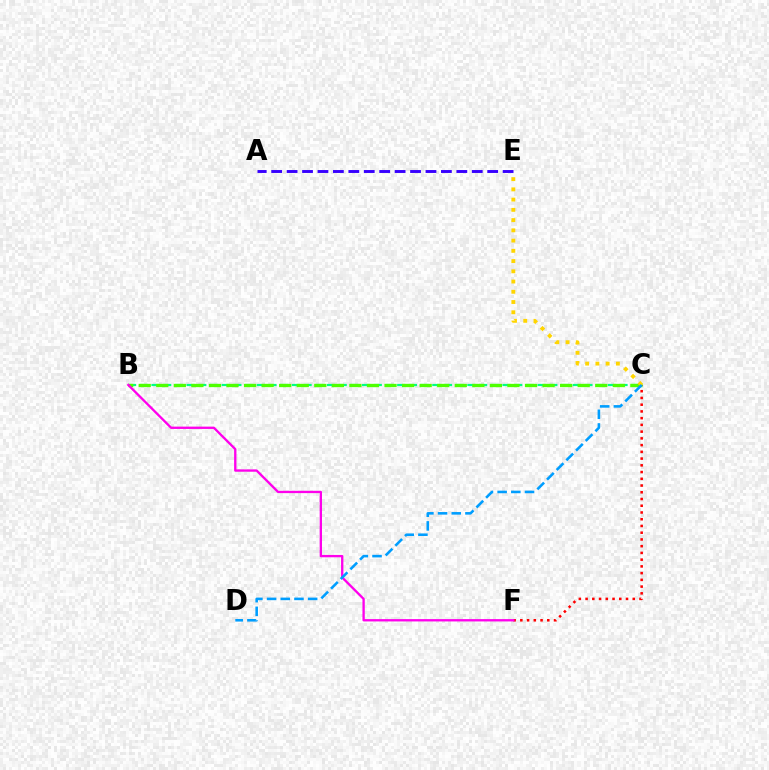{('B', 'C'): [{'color': '#00ff86', 'line_style': 'dashed', 'thickness': 1.59}, {'color': '#4fff00', 'line_style': 'dashed', 'thickness': 2.39}], ('A', 'E'): [{'color': '#3700ff', 'line_style': 'dashed', 'thickness': 2.1}], ('C', 'F'): [{'color': '#ff0000', 'line_style': 'dotted', 'thickness': 1.83}], ('B', 'F'): [{'color': '#ff00ed', 'line_style': 'solid', 'thickness': 1.68}], ('C', 'E'): [{'color': '#ffd500', 'line_style': 'dotted', 'thickness': 2.78}], ('C', 'D'): [{'color': '#009eff', 'line_style': 'dashed', 'thickness': 1.86}]}